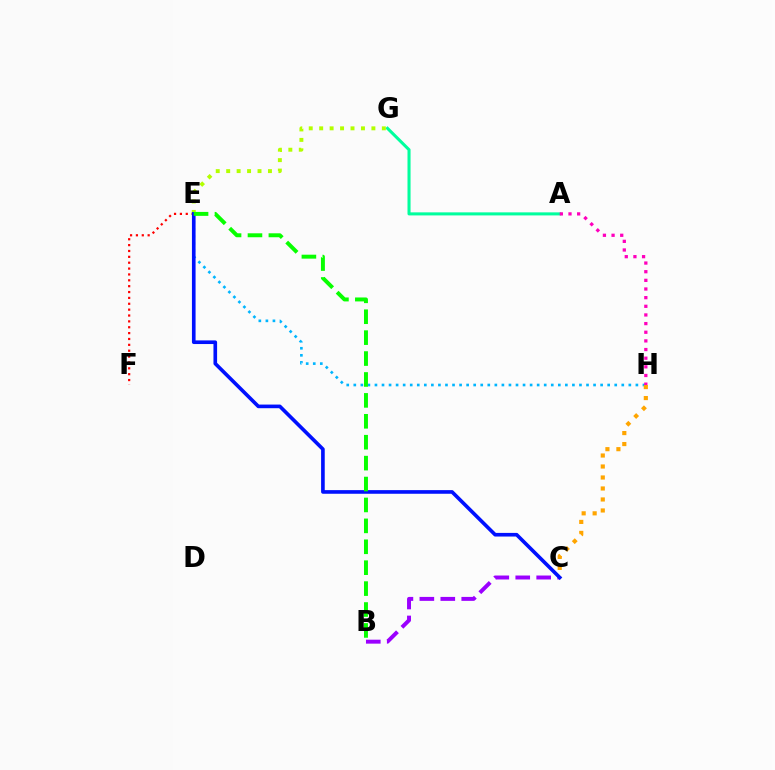{('E', 'F'): [{'color': '#ff0000', 'line_style': 'dotted', 'thickness': 1.59}], ('E', 'H'): [{'color': '#00b5ff', 'line_style': 'dotted', 'thickness': 1.92}], ('A', 'G'): [{'color': '#00ff9d', 'line_style': 'solid', 'thickness': 2.2}], ('B', 'C'): [{'color': '#9b00ff', 'line_style': 'dashed', 'thickness': 2.85}], ('A', 'H'): [{'color': '#ff00bd', 'line_style': 'dotted', 'thickness': 2.35}], ('C', 'H'): [{'color': '#ffa500', 'line_style': 'dotted', 'thickness': 2.99}], ('E', 'G'): [{'color': '#b3ff00', 'line_style': 'dotted', 'thickness': 2.84}], ('C', 'E'): [{'color': '#0010ff', 'line_style': 'solid', 'thickness': 2.62}], ('B', 'E'): [{'color': '#08ff00', 'line_style': 'dashed', 'thickness': 2.84}]}